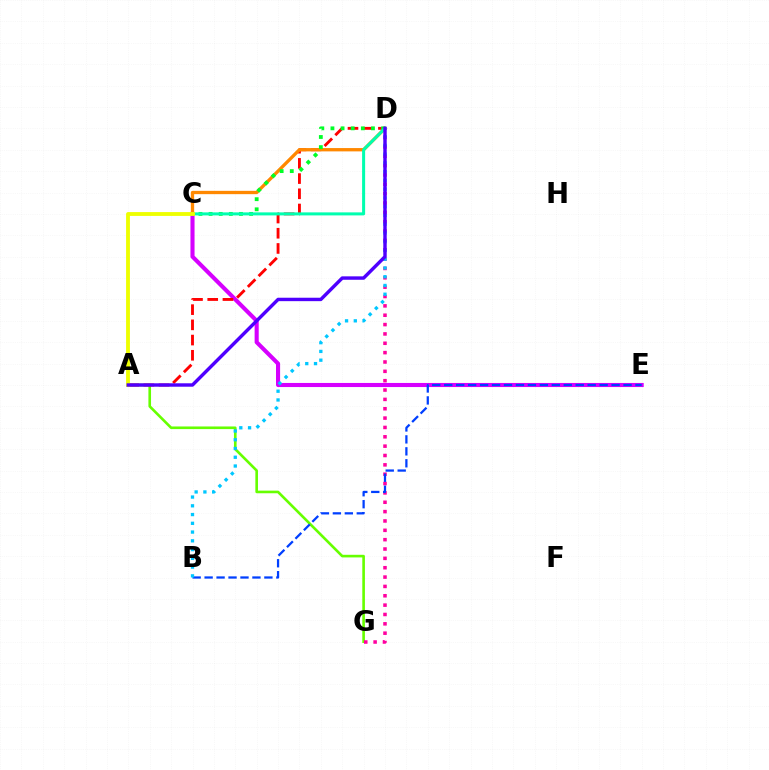{('C', 'E'): [{'color': '#d600ff', 'line_style': 'solid', 'thickness': 2.95}], ('A', 'G'): [{'color': '#66ff00', 'line_style': 'solid', 'thickness': 1.89}], ('D', 'G'): [{'color': '#ff00a0', 'line_style': 'dotted', 'thickness': 2.54}], ('A', 'D'): [{'color': '#ff0000', 'line_style': 'dashed', 'thickness': 2.07}, {'color': '#4f00ff', 'line_style': 'solid', 'thickness': 2.47}], ('B', 'E'): [{'color': '#003fff', 'line_style': 'dashed', 'thickness': 1.62}], ('B', 'D'): [{'color': '#00c7ff', 'line_style': 'dotted', 'thickness': 2.38}], ('C', 'D'): [{'color': '#ff8800', 'line_style': 'solid', 'thickness': 2.38}, {'color': '#00ff27', 'line_style': 'dotted', 'thickness': 2.75}, {'color': '#00ffaf', 'line_style': 'solid', 'thickness': 2.18}], ('A', 'C'): [{'color': '#eeff00', 'line_style': 'solid', 'thickness': 2.77}]}